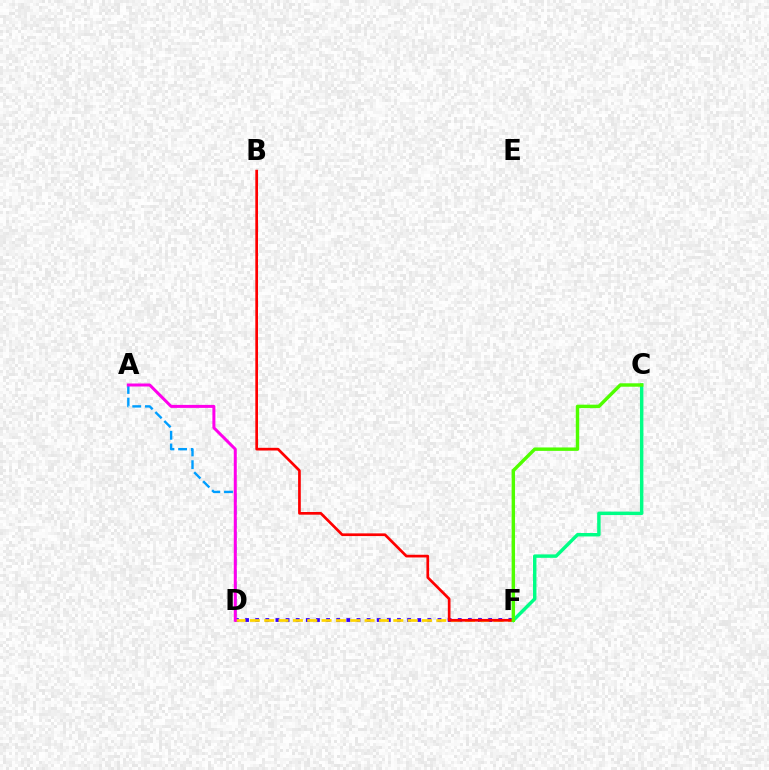{('D', 'F'): [{'color': '#3700ff', 'line_style': 'dotted', 'thickness': 2.75}, {'color': '#ffd500', 'line_style': 'dashed', 'thickness': 1.95}], ('A', 'D'): [{'color': '#009eff', 'line_style': 'dashed', 'thickness': 1.72}, {'color': '#ff00ed', 'line_style': 'solid', 'thickness': 2.16}], ('C', 'F'): [{'color': '#00ff86', 'line_style': 'solid', 'thickness': 2.47}, {'color': '#4fff00', 'line_style': 'solid', 'thickness': 2.46}], ('B', 'F'): [{'color': '#ff0000', 'line_style': 'solid', 'thickness': 1.94}]}